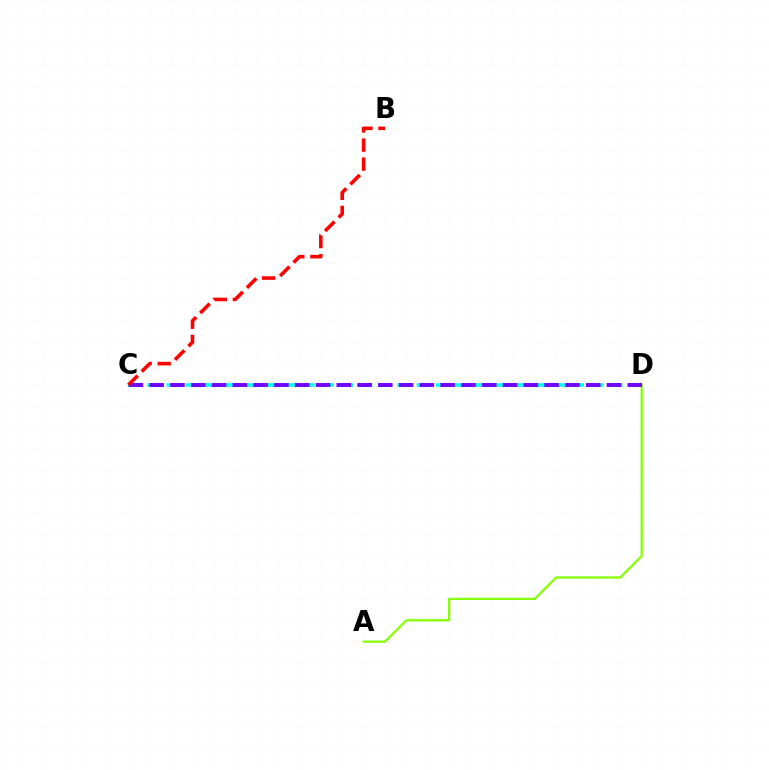{('C', 'D'): [{'color': '#00fff6', 'line_style': 'dashed', 'thickness': 2.61}, {'color': '#7200ff', 'line_style': 'dashed', 'thickness': 2.82}], ('A', 'D'): [{'color': '#84ff00', 'line_style': 'solid', 'thickness': 1.61}], ('B', 'C'): [{'color': '#ff0000', 'line_style': 'dashed', 'thickness': 2.59}]}